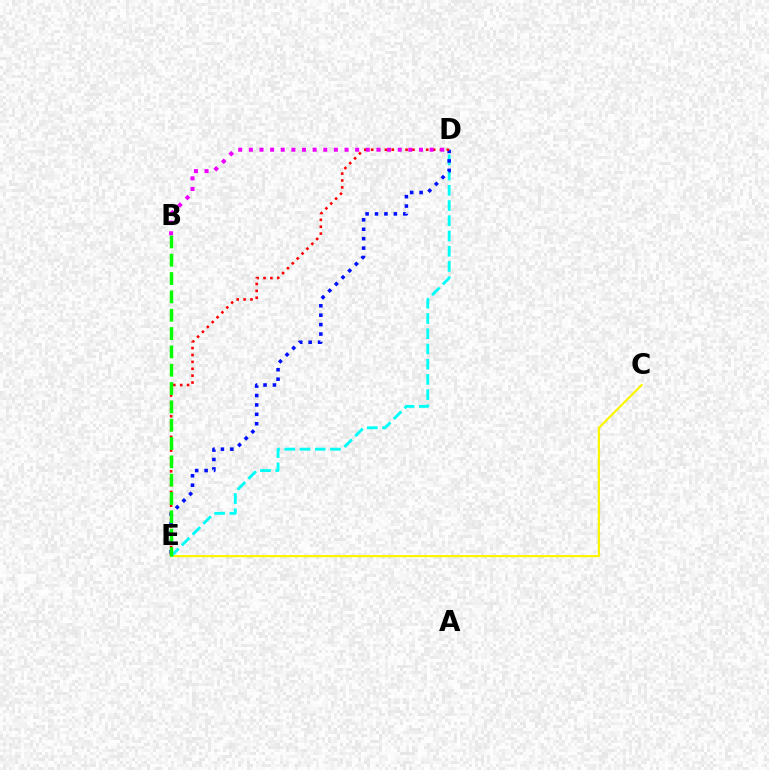{('C', 'E'): [{'color': '#fcf500', 'line_style': 'solid', 'thickness': 1.58}], ('D', 'E'): [{'color': '#00fff6', 'line_style': 'dashed', 'thickness': 2.07}, {'color': '#0010ff', 'line_style': 'dotted', 'thickness': 2.56}, {'color': '#ff0000', 'line_style': 'dotted', 'thickness': 1.87}], ('B', 'E'): [{'color': '#08ff00', 'line_style': 'dashed', 'thickness': 2.49}], ('B', 'D'): [{'color': '#ee00ff', 'line_style': 'dotted', 'thickness': 2.89}]}